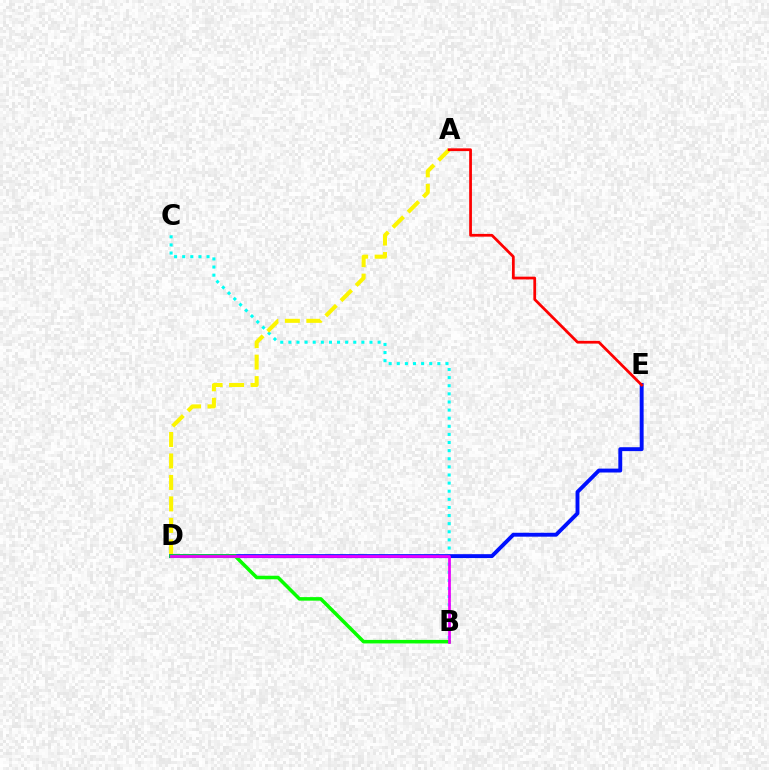{('B', 'C'): [{'color': '#00fff6', 'line_style': 'dotted', 'thickness': 2.2}], ('A', 'D'): [{'color': '#fcf500', 'line_style': 'dashed', 'thickness': 2.92}], ('D', 'E'): [{'color': '#0010ff', 'line_style': 'solid', 'thickness': 2.8}], ('B', 'D'): [{'color': '#08ff00', 'line_style': 'solid', 'thickness': 2.55}, {'color': '#ee00ff', 'line_style': 'solid', 'thickness': 1.96}], ('A', 'E'): [{'color': '#ff0000', 'line_style': 'solid', 'thickness': 1.99}]}